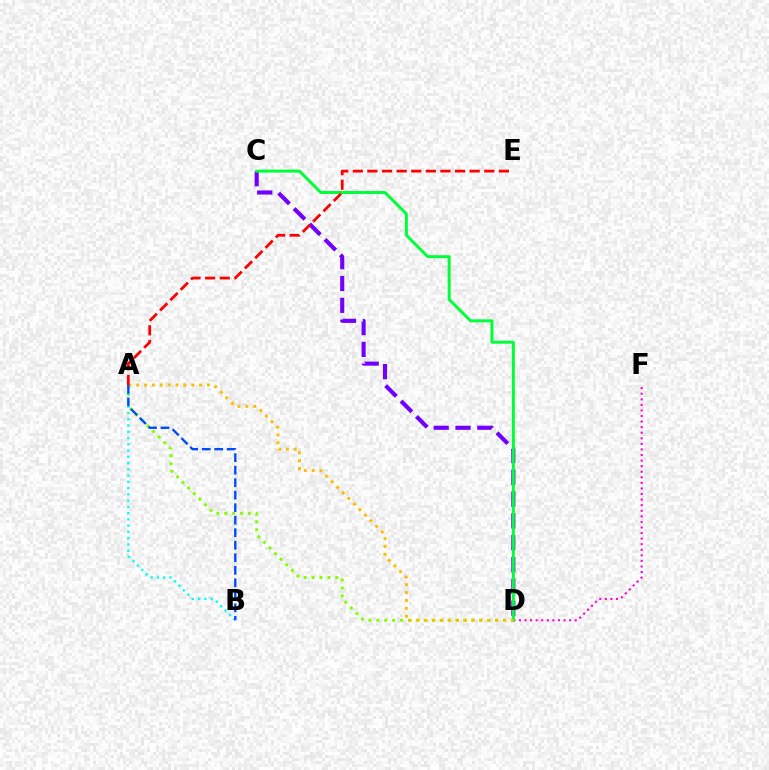{('C', 'D'): [{'color': '#7200ff', 'line_style': 'dashed', 'thickness': 2.96}, {'color': '#00ff39', 'line_style': 'solid', 'thickness': 2.14}], ('D', 'F'): [{'color': '#ff00cf', 'line_style': 'dotted', 'thickness': 1.51}], ('A', 'D'): [{'color': '#84ff00', 'line_style': 'dotted', 'thickness': 2.15}, {'color': '#ffbd00', 'line_style': 'dotted', 'thickness': 2.14}], ('A', 'B'): [{'color': '#00fff6', 'line_style': 'dotted', 'thickness': 1.7}, {'color': '#004bff', 'line_style': 'dashed', 'thickness': 1.7}], ('A', 'E'): [{'color': '#ff0000', 'line_style': 'dashed', 'thickness': 1.98}]}